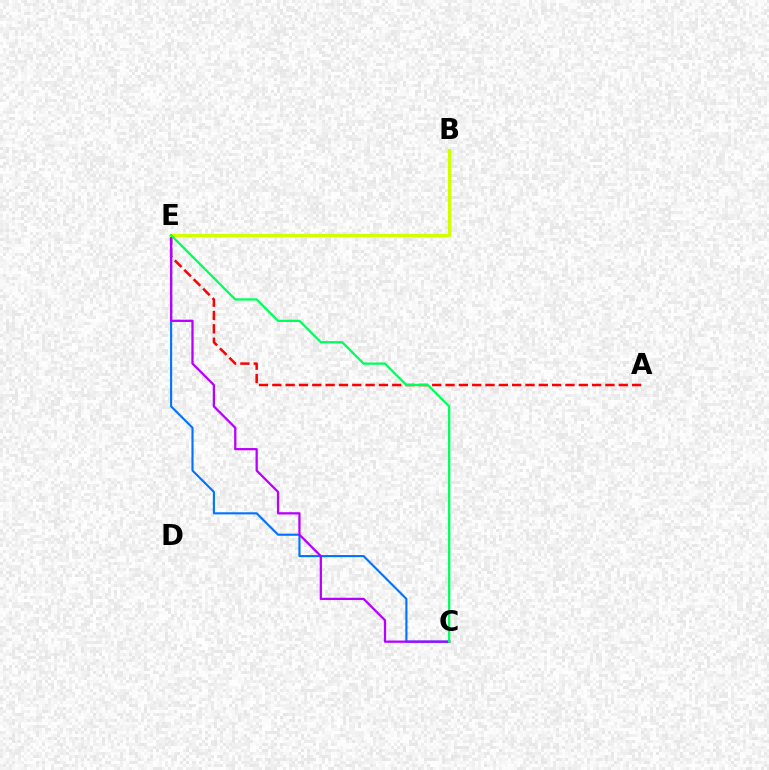{('A', 'E'): [{'color': '#ff0000', 'line_style': 'dashed', 'thickness': 1.81}], ('C', 'E'): [{'color': '#0074ff', 'line_style': 'solid', 'thickness': 1.54}, {'color': '#b900ff', 'line_style': 'solid', 'thickness': 1.63}, {'color': '#00ff5c', 'line_style': 'solid', 'thickness': 1.64}], ('B', 'E'): [{'color': '#d1ff00', 'line_style': 'solid', 'thickness': 2.29}]}